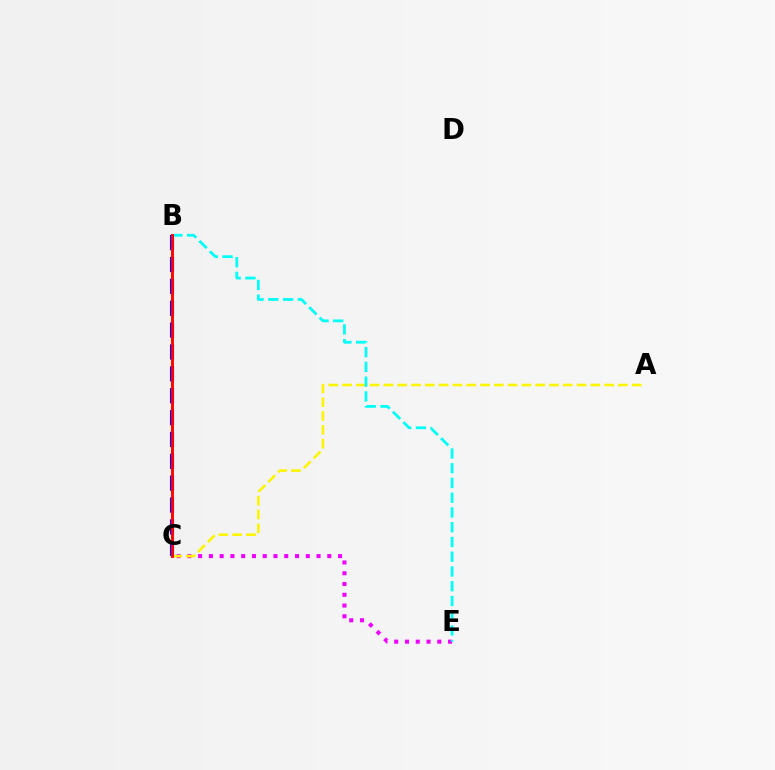{('B', 'C'): [{'color': '#08ff00', 'line_style': 'dotted', 'thickness': 1.54}, {'color': '#0010ff', 'line_style': 'dashed', 'thickness': 2.97}, {'color': '#ff0000', 'line_style': 'solid', 'thickness': 2.08}], ('C', 'E'): [{'color': '#ee00ff', 'line_style': 'dotted', 'thickness': 2.92}], ('A', 'C'): [{'color': '#fcf500', 'line_style': 'dashed', 'thickness': 1.87}], ('B', 'E'): [{'color': '#00fff6', 'line_style': 'dashed', 'thickness': 2.0}]}